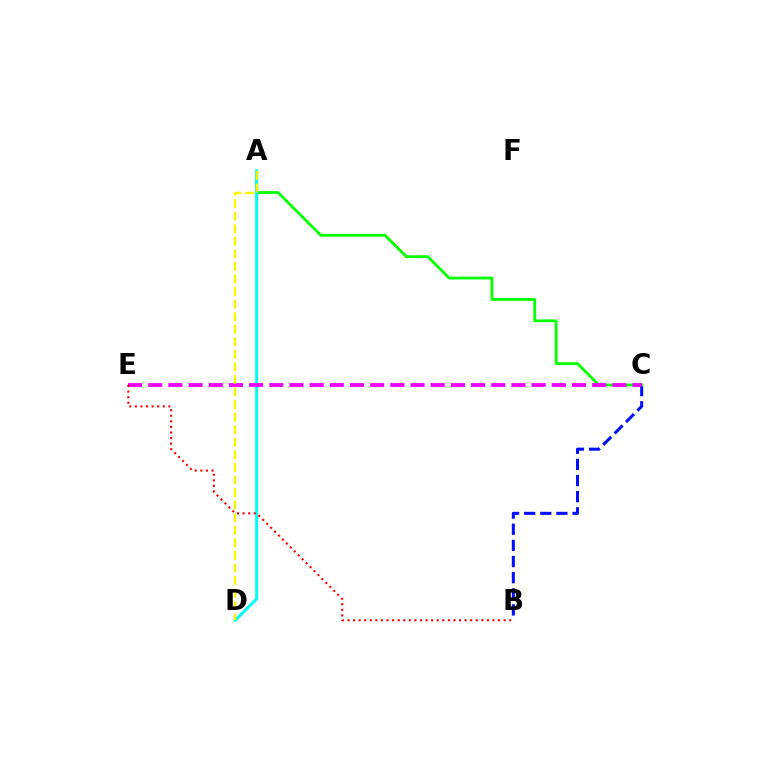{('B', 'C'): [{'color': '#0010ff', 'line_style': 'dashed', 'thickness': 2.19}], ('A', 'C'): [{'color': '#08ff00', 'line_style': 'solid', 'thickness': 2.04}], ('A', 'D'): [{'color': '#00fff6', 'line_style': 'solid', 'thickness': 2.17}, {'color': '#fcf500', 'line_style': 'dashed', 'thickness': 1.71}], ('C', 'E'): [{'color': '#ee00ff', 'line_style': 'dashed', 'thickness': 2.74}], ('B', 'E'): [{'color': '#ff0000', 'line_style': 'dotted', 'thickness': 1.52}]}